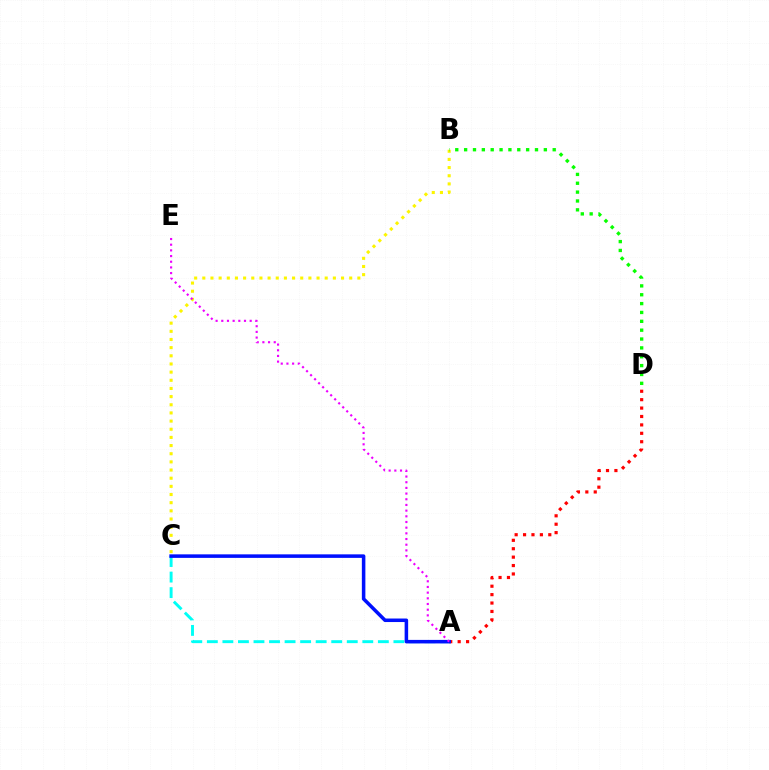{('A', 'C'): [{'color': '#00fff6', 'line_style': 'dashed', 'thickness': 2.11}, {'color': '#0010ff', 'line_style': 'solid', 'thickness': 2.54}], ('A', 'D'): [{'color': '#ff0000', 'line_style': 'dotted', 'thickness': 2.29}], ('B', 'C'): [{'color': '#fcf500', 'line_style': 'dotted', 'thickness': 2.22}], ('B', 'D'): [{'color': '#08ff00', 'line_style': 'dotted', 'thickness': 2.41}], ('A', 'E'): [{'color': '#ee00ff', 'line_style': 'dotted', 'thickness': 1.54}]}